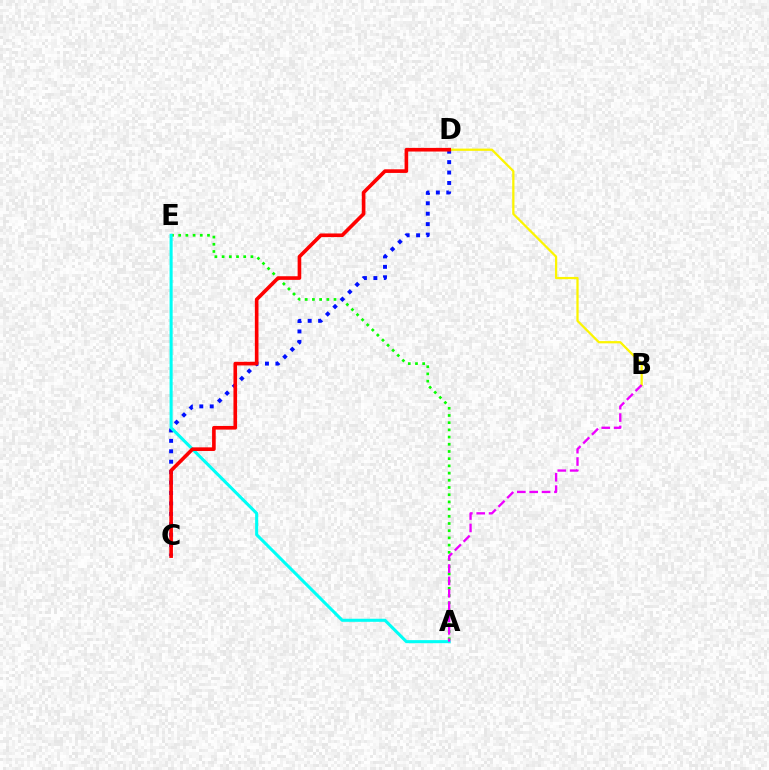{('A', 'E'): [{'color': '#08ff00', 'line_style': 'dotted', 'thickness': 1.96}, {'color': '#00fff6', 'line_style': 'solid', 'thickness': 2.21}], ('B', 'D'): [{'color': '#fcf500', 'line_style': 'solid', 'thickness': 1.63}], ('C', 'D'): [{'color': '#0010ff', 'line_style': 'dotted', 'thickness': 2.83}, {'color': '#ff0000', 'line_style': 'solid', 'thickness': 2.62}], ('A', 'B'): [{'color': '#ee00ff', 'line_style': 'dashed', 'thickness': 1.68}]}